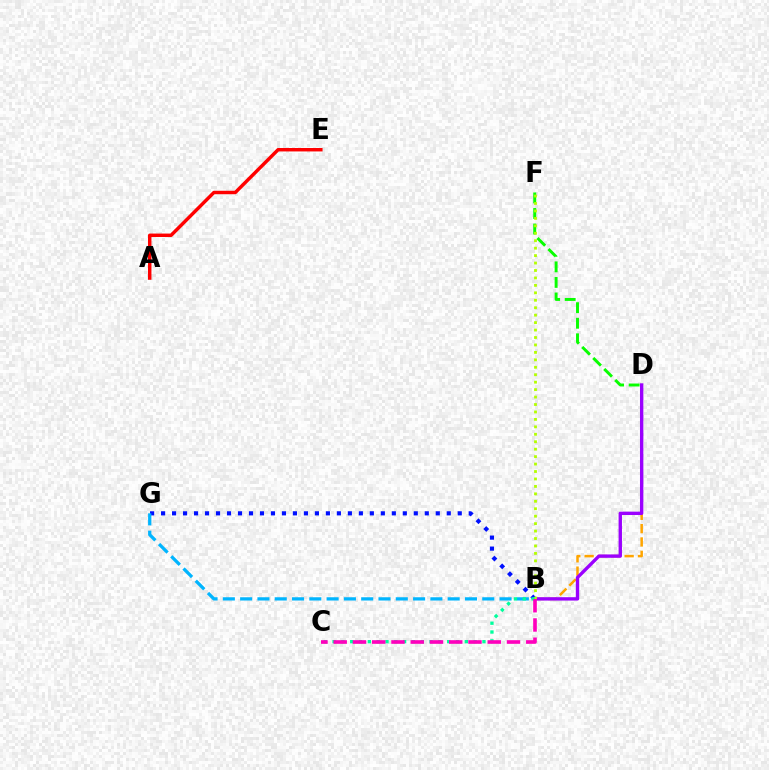{('B', 'G'): [{'color': '#0010ff', 'line_style': 'dotted', 'thickness': 2.99}, {'color': '#00b5ff', 'line_style': 'dashed', 'thickness': 2.35}], ('B', 'D'): [{'color': '#ffa500', 'line_style': 'dashed', 'thickness': 1.81}, {'color': '#9b00ff', 'line_style': 'solid', 'thickness': 2.43}], ('D', 'F'): [{'color': '#08ff00', 'line_style': 'dashed', 'thickness': 2.11}], ('B', 'F'): [{'color': '#b3ff00', 'line_style': 'dotted', 'thickness': 2.02}], ('B', 'C'): [{'color': '#00ff9d', 'line_style': 'dotted', 'thickness': 2.4}, {'color': '#ff00bd', 'line_style': 'dashed', 'thickness': 2.62}], ('A', 'E'): [{'color': '#ff0000', 'line_style': 'solid', 'thickness': 2.48}]}